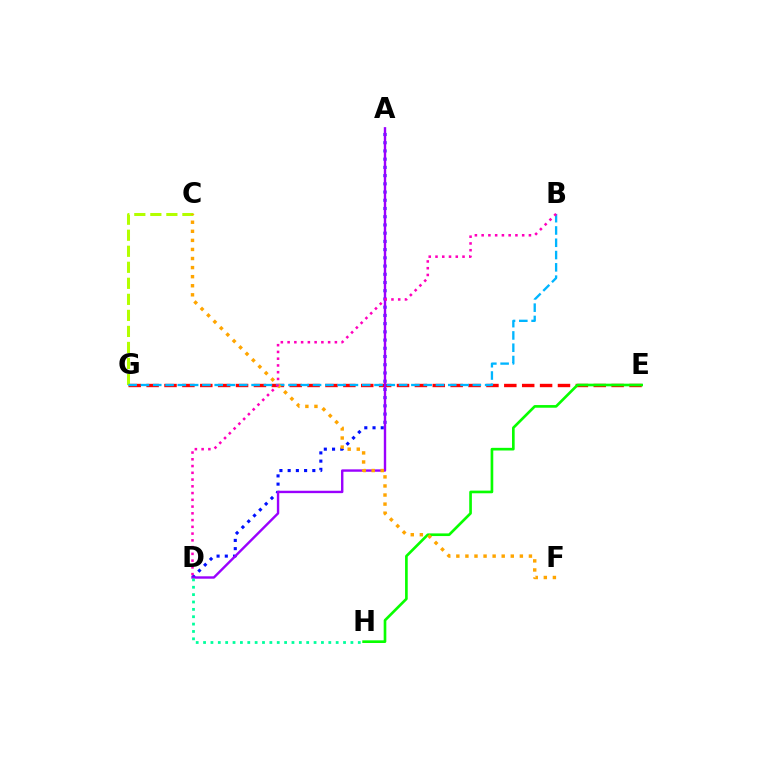{('E', 'G'): [{'color': '#ff0000', 'line_style': 'dashed', 'thickness': 2.43}], ('A', 'D'): [{'color': '#0010ff', 'line_style': 'dotted', 'thickness': 2.23}, {'color': '#9b00ff', 'line_style': 'solid', 'thickness': 1.73}], ('C', 'G'): [{'color': '#b3ff00', 'line_style': 'dashed', 'thickness': 2.18}], ('B', 'G'): [{'color': '#00b5ff', 'line_style': 'dashed', 'thickness': 1.67}], ('E', 'H'): [{'color': '#08ff00', 'line_style': 'solid', 'thickness': 1.91}], ('D', 'H'): [{'color': '#00ff9d', 'line_style': 'dotted', 'thickness': 2.0}], ('C', 'F'): [{'color': '#ffa500', 'line_style': 'dotted', 'thickness': 2.46}], ('B', 'D'): [{'color': '#ff00bd', 'line_style': 'dotted', 'thickness': 1.84}]}